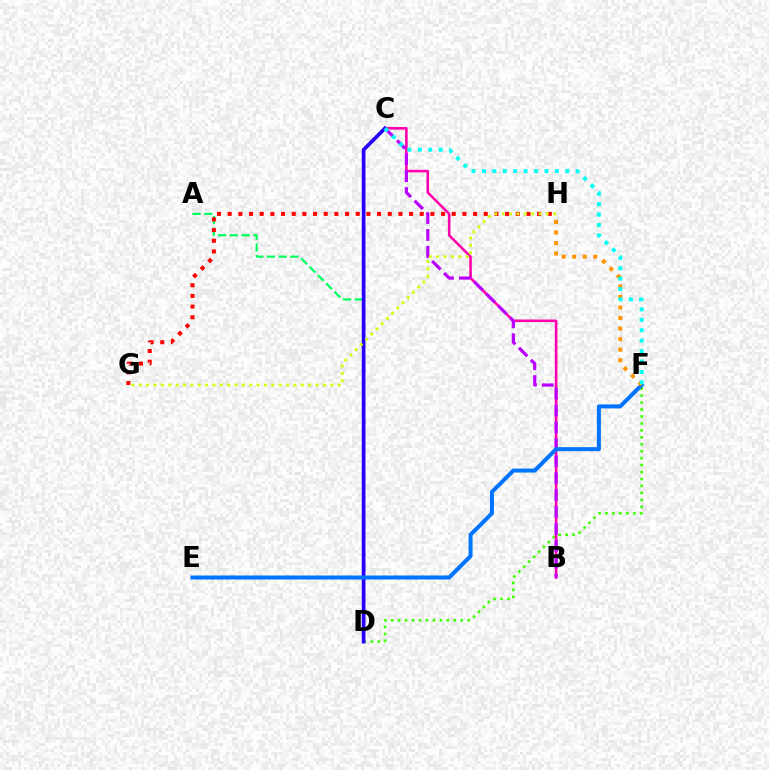{('D', 'F'): [{'color': '#3dff00', 'line_style': 'dotted', 'thickness': 1.89}], ('B', 'C'): [{'color': '#ff00ac', 'line_style': 'solid', 'thickness': 1.86}, {'color': '#b900ff', 'line_style': 'dashed', 'thickness': 2.3}], ('A', 'D'): [{'color': '#00ff5c', 'line_style': 'dashed', 'thickness': 1.59}], ('G', 'H'): [{'color': '#ff0000', 'line_style': 'dotted', 'thickness': 2.9}, {'color': '#d1ff00', 'line_style': 'dotted', 'thickness': 2.0}], ('C', 'D'): [{'color': '#2500ff', 'line_style': 'solid', 'thickness': 2.67}], ('E', 'F'): [{'color': '#0074ff', 'line_style': 'solid', 'thickness': 2.88}], ('F', 'H'): [{'color': '#ff9400', 'line_style': 'dotted', 'thickness': 2.87}], ('C', 'F'): [{'color': '#00fff6', 'line_style': 'dotted', 'thickness': 2.83}]}